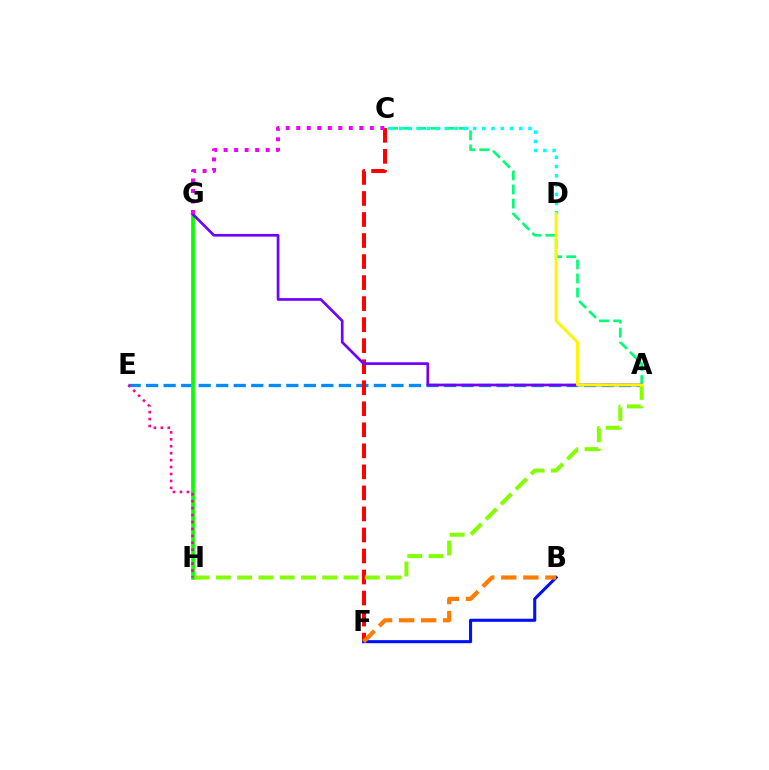{('A', 'C'): [{'color': '#00ff74', 'line_style': 'dashed', 'thickness': 1.91}], ('A', 'E'): [{'color': '#008cff', 'line_style': 'dashed', 'thickness': 2.38}], ('C', 'F'): [{'color': '#ff0000', 'line_style': 'dashed', 'thickness': 2.86}], ('B', 'F'): [{'color': '#0010ff', 'line_style': 'solid', 'thickness': 2.21}, {'color': '#ff7c00', 'line_style': 'dashed', 'thickness': 3.0}], ('G', 'H'): [{'color': '#08ff00', 'line_style': 'solid', 'thickness': 2.66}], ('A', 'G'): [{'color': '#7200ff', 'line_style': 'solid', 'thickness': 1.94}], ('C', 'G'): [{'color': '#ee00ff', 'line_style': 'dotted', 'thickness': 2.86}], ('A', 'H'): [{'color': '#84ff00', 'line_style': 'dashed', 'thickness': 2.89}], ('E', 'H'): [{'color': '#ff0094', 'line_style': 'dotted', 'thickness': 1.89}], ('C', 'D'): [{'color': '#00fff6', 'line_style': 'dotted', 'thickness': 2.51}], ('A', 'D'): [{'color': '#fcf500', 'line_style': 'solid', 'thickness': 2.08}]}